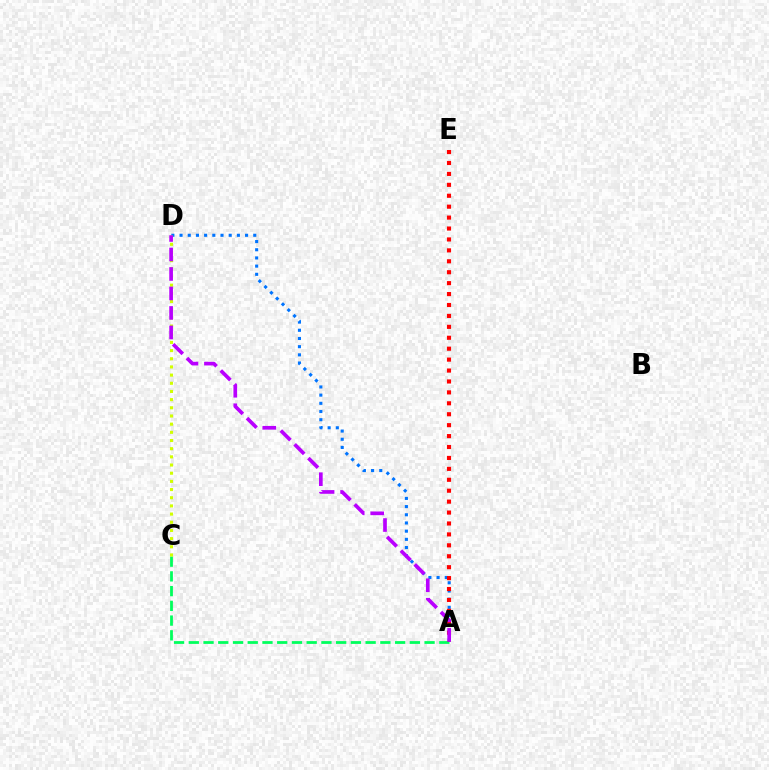{('A', 'C'): [{'color': '#00ff5c', 'line_style': 'dashed', 'thickness': 2.0}], ('A', 'D'): [{'color': '#0074ff', 'line_style': 'dotted', 'thickness': 2.22}, {'color': '#b900ff', 'line_style': 'dashed', 'thickness': 2.65}], ('C', 'D'): [{'color': '#d1ff00', 'line_style': 'dotted', 'thickness': 2.22}], ('A', 'E'): [{'color': '#ff0000', 'line_style': 'dotted', 'thickness': 2.97}]}